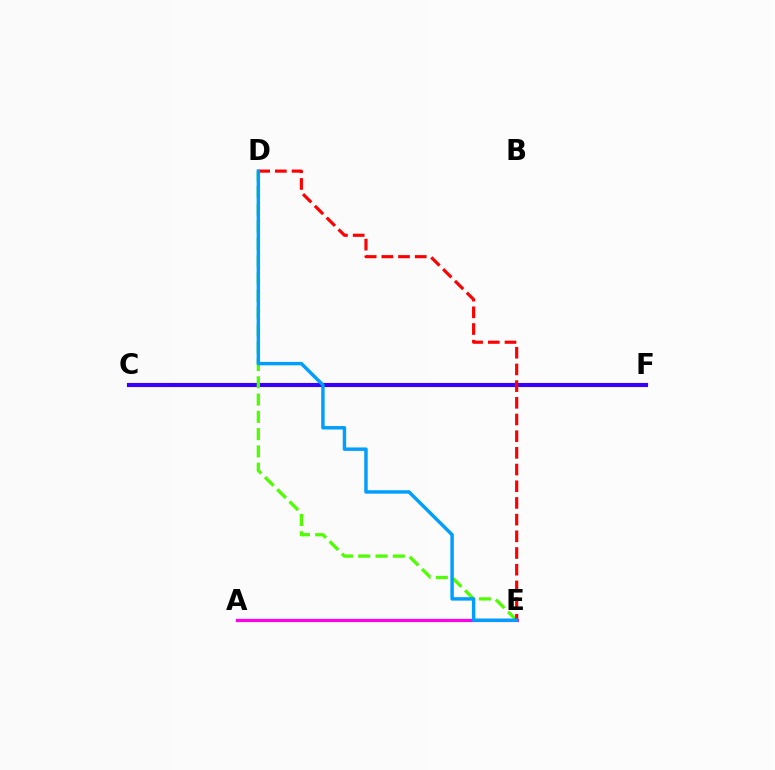{('C', 'F'): [{'color': '#ffd500', 'line_style': 'solid', 'thickness': 2.64}, {'color': '#00ff86', 'line_style': 'dashed', 'thickness': 1.76}, {'color': '#3700ff', 'line_style': 'solid', 'thickness': 2.96}], ('A', 'E'): [{'color': '#ff00ed', 'line_style': 'solid', 'thickness': 2.29}], ('D', 'E'): [{'color': '#4fff00', 'line_style': 'dashed', 'thickness': 2.35}, {'color': '#ff0000', 'line_style': 'dashed', 'thickness': 2.27}, {'color': '#009eff', 'line_style': 'solid', 'thickness': 2.47}]}